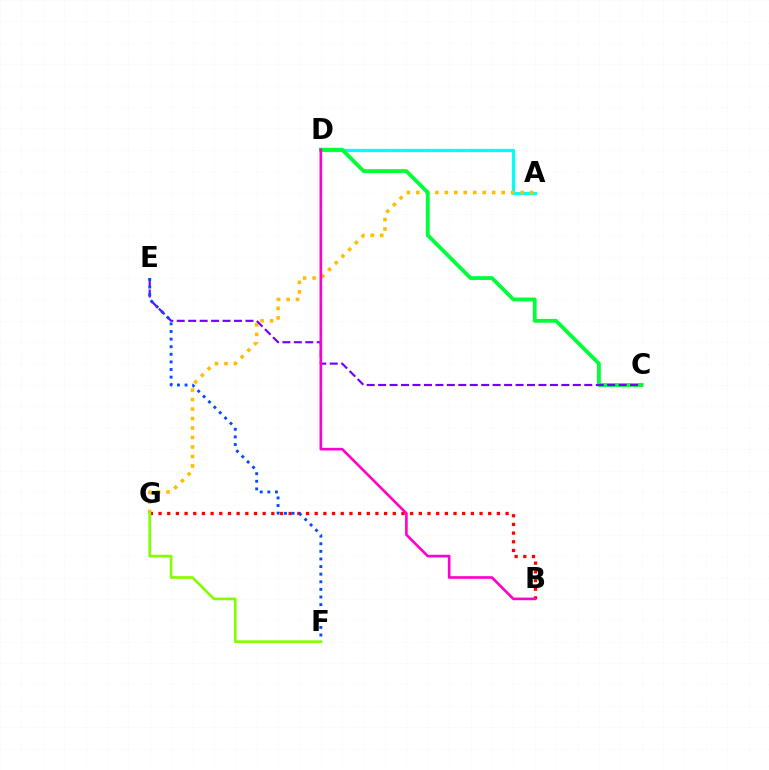{('A', 'D'): [{'color': '#00fff6', 'line_style': 'solid', 'thickness': 2.33}], ('A', 'G'): [{'color': '#ffbd00', 'line_style': 'dotted', 'thickness': 2.58}], ('C', 'D'): [{'color': '#00ff39', 'line_style': 'solid', 'thickness': 2.76}], ('C', 'E'): [{'color': '#7200ff', 'line_style': 'dashed', 'thickness': 1.56}], ('B', 'G'): [{'color': '#ff0000', 'line_style': 'dotted', 'thickness': 2.36}], ('B', 'D'): [{'color': '#ff00cf', 'line_style': 'solid', 'thickness': 1.91}], ('E', 'F'): [{'color': '#004bff', 'line_style': 'dotted', 'thickness': 2.07}], ('F', 'G'): [{'color': '#84ff00', 'line_style': 'solid', 'thickness': 1.92}]}